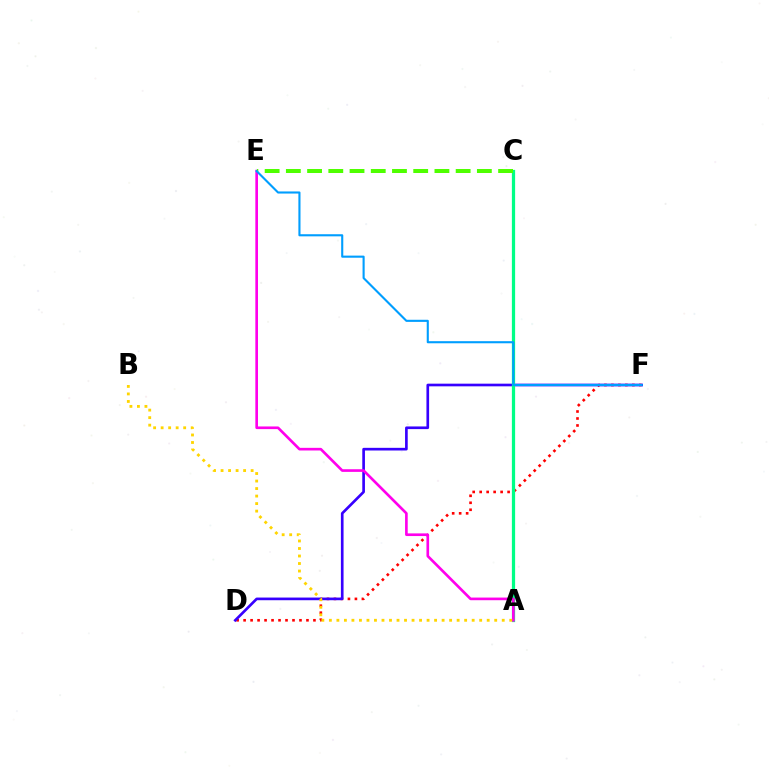{('D', 'F'): [{'color': '#ff0000', 'line_style': 'dotted', 'thickness': 1.9}, {'color': '#3700ff', 'line_style': 'solid', 'thickness': 1.92}], ('A', 'C'): [{'color': '#00ff86', 'line_style': 'solid', 'thickness': 2.33}], ('A', 'E'): [{'color': '#ff00ed', 'line_style': 'solid', 'thickness': 1.91}], ('C', 'E'): [{'color': '#4fff00', 'line_style': 'dashed', 'thickness': 2.88}], ('A', 'B'): [{'color': '#ffd500', 'line_style': 'dotted', 'thickness': 2.04}], ('E', 'F'): [{'color': '#009eff', 'line_style': 'solid', 'thickness': 1.52}]}